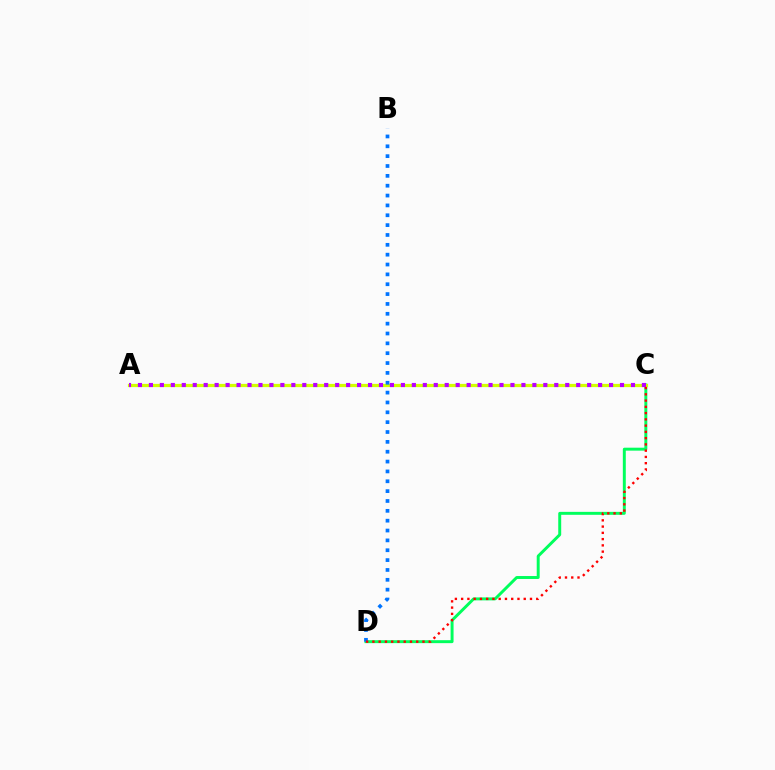{('C', 'D'): [{'color': '#00ff5c', 'line_style': 'solid', 'thickness': 2.12}, {'color': '#ff0000', 'line_style': 'dotted', 'thickness': 1.7}], ('A', 'C'): [{'color': '#d1ff00', 'line_style': 'solid', 'thickness': 2.32}, {'color': '#b900ff', 'line_style': 'dotted', 'thickness': 2.98}], ('B', 'D'): [{'color': '#0074ff', 'line_style': 'dotted', 'thickness': 2.68}]}